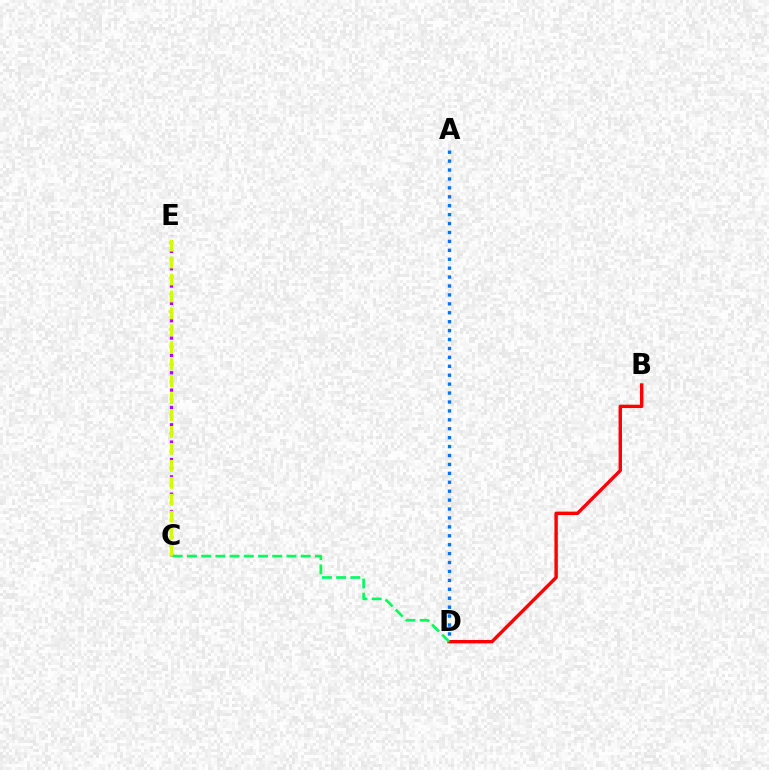{('C', 'E'): [{'color': '#b900ff', 'line_style': 'dotted', 'thickness': 2.36}, {'color': '#d1ff00', 'line_style': 'dashed', 'thickness': 2.3}], ('A', 'D'): [{'color': '#0074ff', 'line_style': 'dotted', 'thickness': 2.42}], ('B', 'D'): [{'color': '#ff0000', 'line_style': 'solid', 'thickness': 2.45}], ('C', 'D'): [{'color': '#00ff5c', 'line_style': 'dashed', 'thickness': 1.93}]}